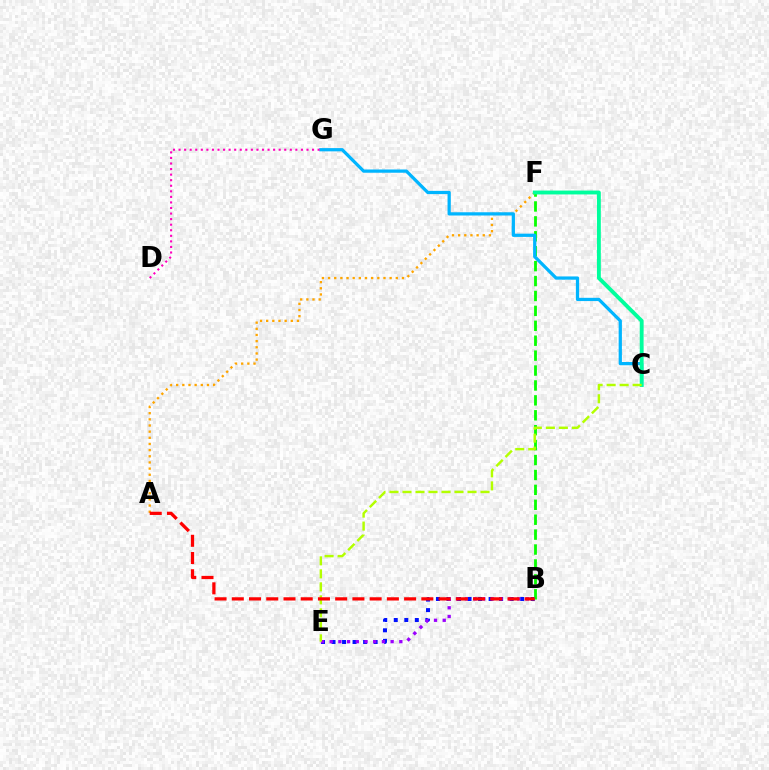{('B', 'E'): [{'color': '#0010ff', 'line_style': 'dotted', 'thickness': 2.86}, {'color': '#9b00ff', 'line_style': 'dotted', 'thickness': 2.37}], ('B', 'F'): [{'color': '#08ff00', 'line_style': 'dashed', 'thickness': 2.03}], ('A', 'F'): [{'color': '#ffa500', 'line_style': 'dotted', 'thickness': 1.67}], ('C', 'G'): [{'color': '#00b5ff', 'line_style': 'solid', 'thickness': 2.34}], ('D', 'G'): [{'color': '#ff00bd', 'line_style': 'dotted', 'thickness': 1.51}], ('C', 'F'): [{'color': '#00ff9d', 'line_style': 'solid', 'thickness': 2.78}], ('C', 'E'): [{'color': '#b3ff00', 'line_style': 'dashed', 'thickness': 1.77}], ('A', 'B'): [{'color': '#ff0000', 'line_style': 'dashed', 'thickness': 2.34}]}